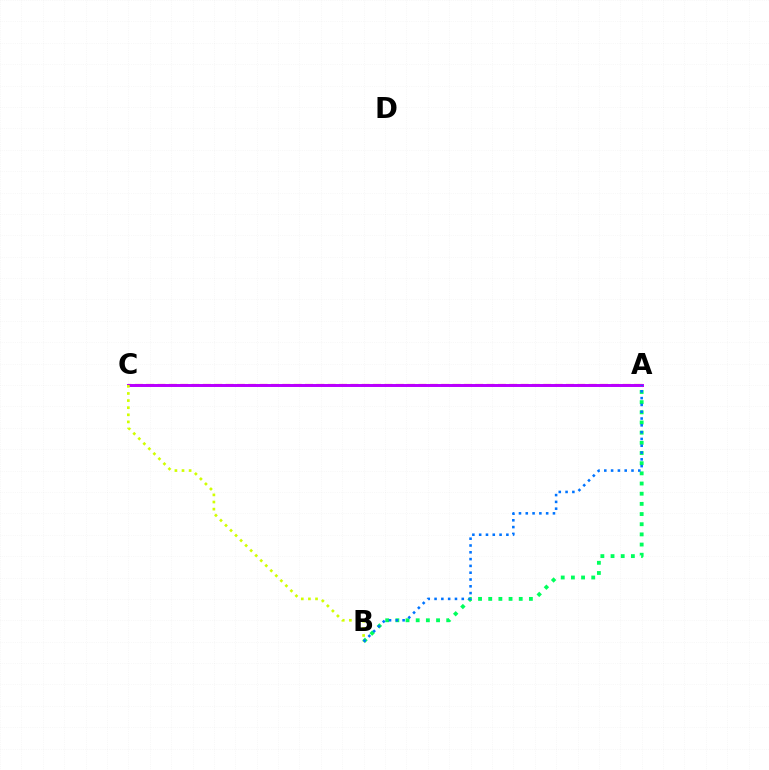{('A', 'C'): [{'color': '#ff0000', 'line_style': 'dashed', 'thickness': 1.54}, {'color': '#b900ff', 'line_style': 'solid', 'thickness': 2.14}], ('A', 'B'): [{'color': '#00ff5c', 'line_style': 'dotted', 'thickness': 2.76}, {'color': '#0074ff', 'line_style': 'dotted', 'thickness': 1.85}], ('B', 'C'): [{'color': '#d1ff00', 'line_style': 'dotted', 'thickness': 1.93}]}